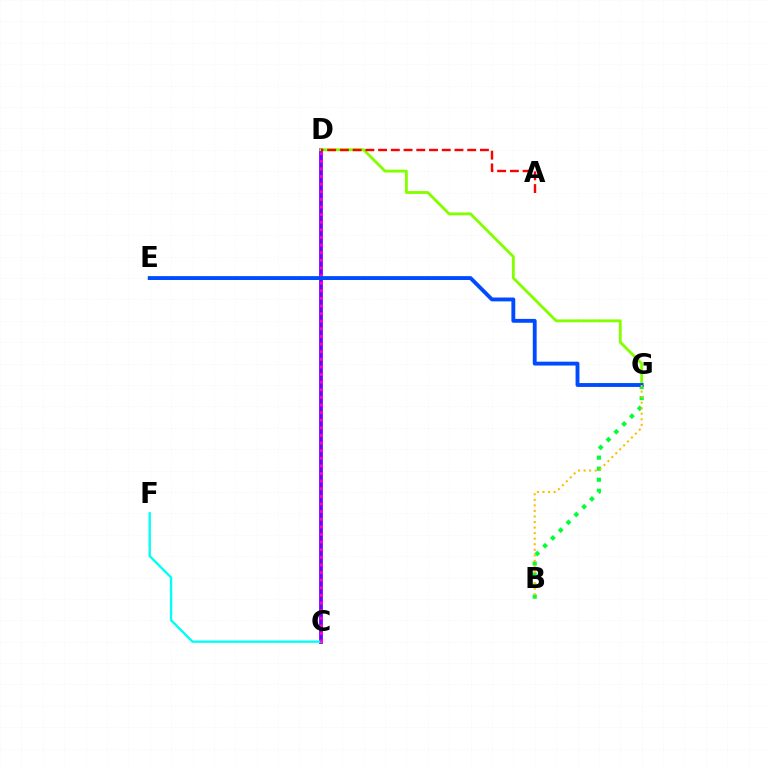{('B', 'G'): [{'color': '#00ff39', 'line_style': 'dotted', 'thickness': 3.0}, {'color': '#ffbd00', 'line_style': 'dotted', 'thickness': 1.51}], ('C', 'D'): [{'color': '#7200ff', 'line_style': 'solid', 'thickness': 2.71}, {'color': '#ff00cf', 'line_style': 'dotted', 'thickness': 2.07}], ('D', 'G'): [{'color': '#84ff00', 'line_style': 'solid', 'thickness': 2.06}], ('C', 'F'): [{'color': '#00fff6', 'line_style': 'solid', 'thickness': 1.69}], ('A', 'D'): [{'color': '#ff0000', 'line_style': 'dashed', 'thickness': 1.73}], ('E', 'G'): [{'color': '#004bff', 'line_style': 'solid', 'thickness': 2.79}]}